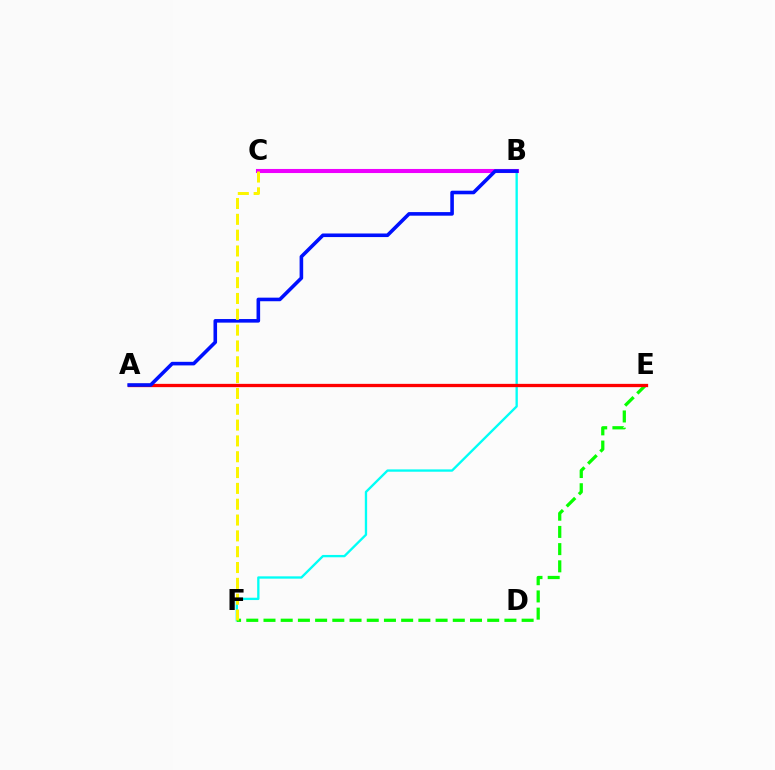{('B', 'F'): [{'color': '#00fff6', 'line_style': 'solid', 'thickness': 1.68}], ('E', 'F'): [{'color': '#08ff00', 'line_style': 'dashed', 'thickness': 2.34}], ('B', 'C'): [{'color': '#ee00ff', 'line_style': 'solid', 'thickness': 2.94}], ('A', 'E'): [{'color': '#ff0000', 'line_style': 'solid', 'thickness': 2.36}], ('A', 'B'): [{'color': '#0010ff', 'line_style': 'solid', 'thickness': 2.58}], ('C', 'F'): [{'color': '#fcf500', 'line_style': 'dashed', 'thickness': 2.15}]}